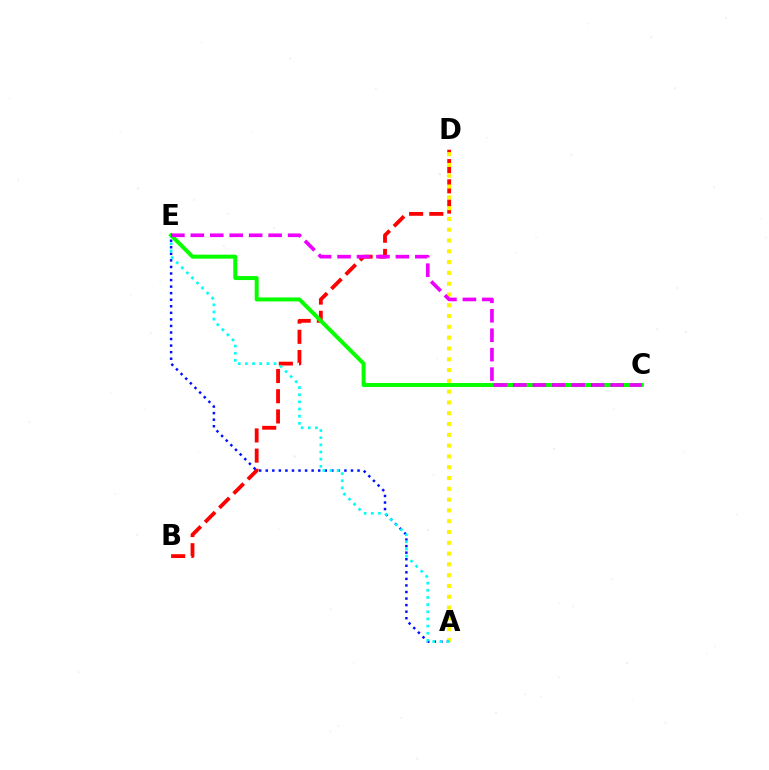{('B', 'D'): [{'color': '#ff0000', 'line_style': 'dashed', 'thickness': 2.74}], ('A', 'D'): [{'color': '#fcf500', 'line_style': 'dotted', 'thickness': 2.93}], ('A', 'E'): [{'color': '#0010ff', 'line_style': 'dotted', 'thickness': 1.78}, {'color': '#00fff6', 'line_style': 'dotted', 'thickness': 1.95}], ('C', 'E'): [{'color': '#08ff00', 'line_style': 'solid', 'thickness': 2.87}, {'color': '#ee00ff', 'line_style': 'dashed', 'thickness': 2.64}]}